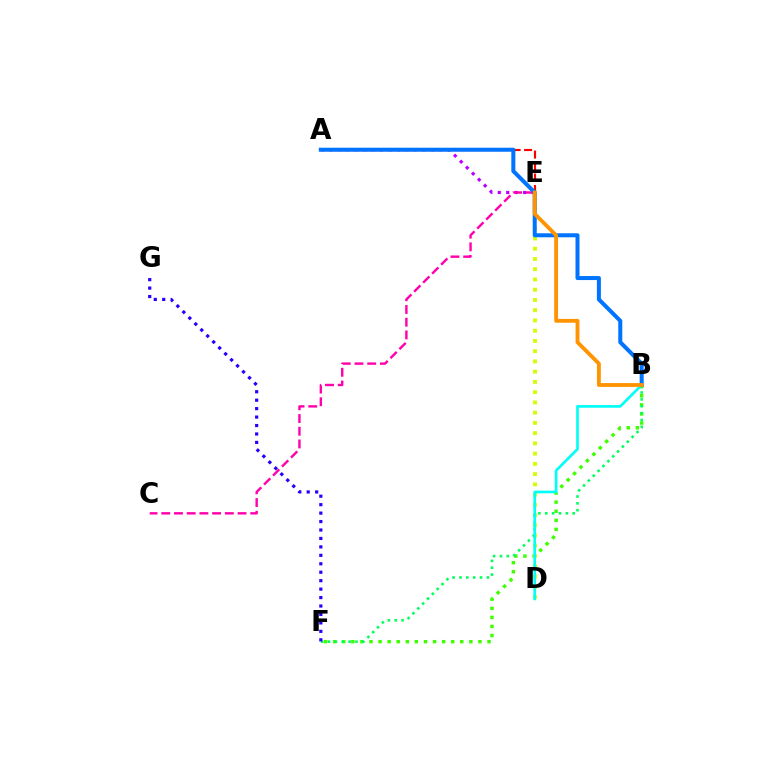{('B', 'F'): [{'color': '#3dff00', 'line_style': 'dotted', 'thickness': 2.47}, {'color': '#00ff5c', 'line_style': 'dotted', 'thickness': 1.87}], ('A', 'E'): [{'color': '#ff0000', 'line_style': 'dashed', 'thickness': 1.56}, {'color': '#b900ff', 'line_style': 'dotted', 'thickness': 2.3}], ('D', 'E'): [{'color': '#d1ff00', 'line_style': 'dotted', 'thickness': 2.78}], ('B', 'D'): [{'color': '#00fff6', 'line_style': 'solid', 'thickness': 1.93}], ('C', 'E'): [{'color': '#ff00ac', 'line_style': 'dashed', 'thickness': 1.73}], ('A', 'B'): [{'color': '#0074ff', 'line_style': 'solid', 'thickness': 2.89}], ('F', 'G'): [{'color': '#2500ff', 'line_style': 'dotted', 'thickness': 2.29}], ('B', 'E'): [{'color': '#ff9400', 'line_style': 'solid', 'thickness': 2.76}]}